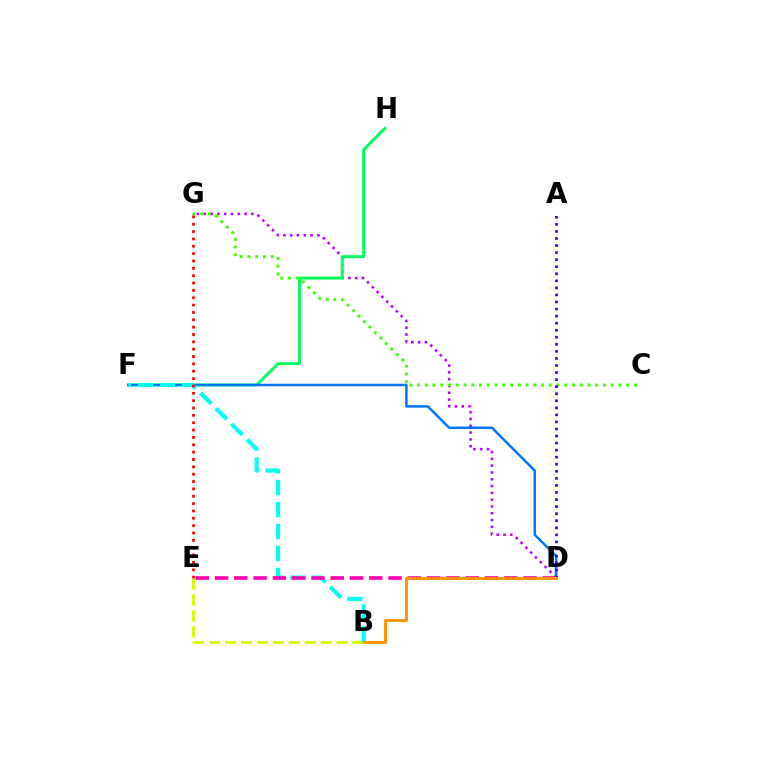{('D', 'G'): [{'color': '#b900ff', 'line_style': 'dotted', 'thickness': 1.85}], ('B', 'E'): [{'color': '#d1ff00', 'line_style': 'dashed', 'thickness': 2.16}], ('F', 'H'): [{'color': '#00ff5c', 'line_style': 'solid', 'thickness': 2.12}], ('D', 'F'): [{'color': '#0074ff', 'line_style': 'solid', 'thickness': 1.8}], ('C', 'G'): [{'color': '#3dff00', 'line_style': 'dotted', 'thickness': 2.1}], ('B', 'F'): [{'color': '#00fff6', 'line_style': 'dashed', 'thickness': 2.98}], ('E', 'G'): [{'color': '#ff0000', 'line_style': 'dotted', 'thickness': 2.0}], ('D', 'E'): [{'color': '#ff00ac', 'line_style': 'dashed', 'thickness': 2.62}], ('A', 'D'): [{'color': '#2500ff', 'line_style': 'dotted', 'thickness': 1.92}], ('B', 'D'): [{'color': '#ff9400', 'line_style': 'solid', 'thickness': 2.09}]}